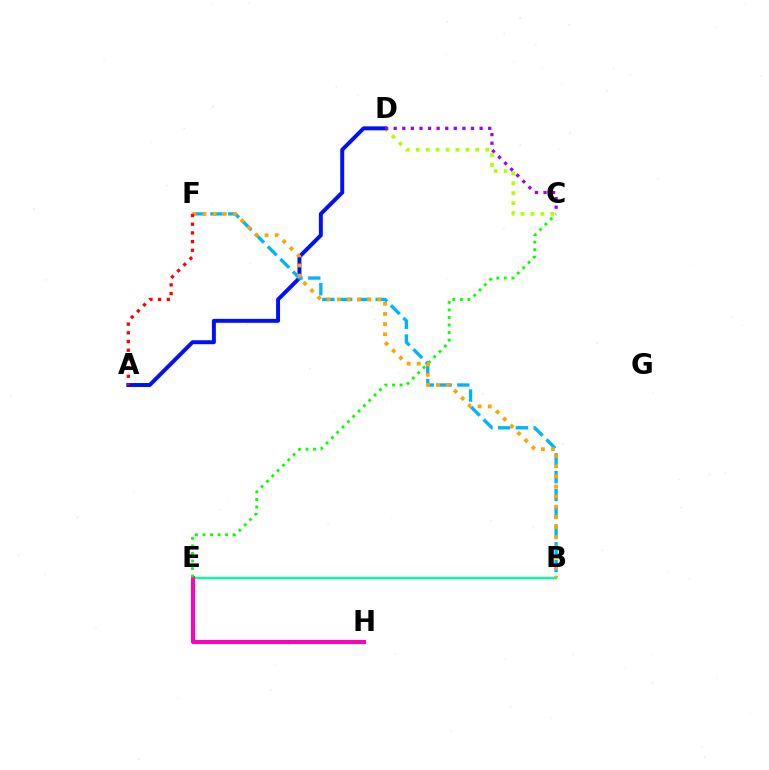{('C', 'D'): [{'color': '#b3ff00', 'line_style': 'dotted', 'thickness': 2.7}, {'color': '#9b00ff', 'line_style': 'dotted', 'thickness': 2.33}], ('A', 'D'): [{'color': '#0010ff', 'line_style': 'solid', 'thickness': 2.85}], ('B', 'E'): [{'color': '#00ff9d', 'line_style': 'solid', 'thickness': 1.7}], ('E', 'H'): [{'color': '#ff00bd', 'line_style': 'solid', 'thickness': 2.93}], ('C', 'E'): [{'color': '#08ff00', 'line_style': 'dotted', 'thickness': 2.05}], ('B', 'F'): [{'color': '#00b5ff', 'line_style': 'dashed', 'thickness': 2.41}, {'color': '#ffa500', 'line_style': 'dotted', 'thickness': 2.75}], ('A', 'F'): [{'color': '#ff0000', 'line_style': 'dotted', 'thickness': 2.36}]}